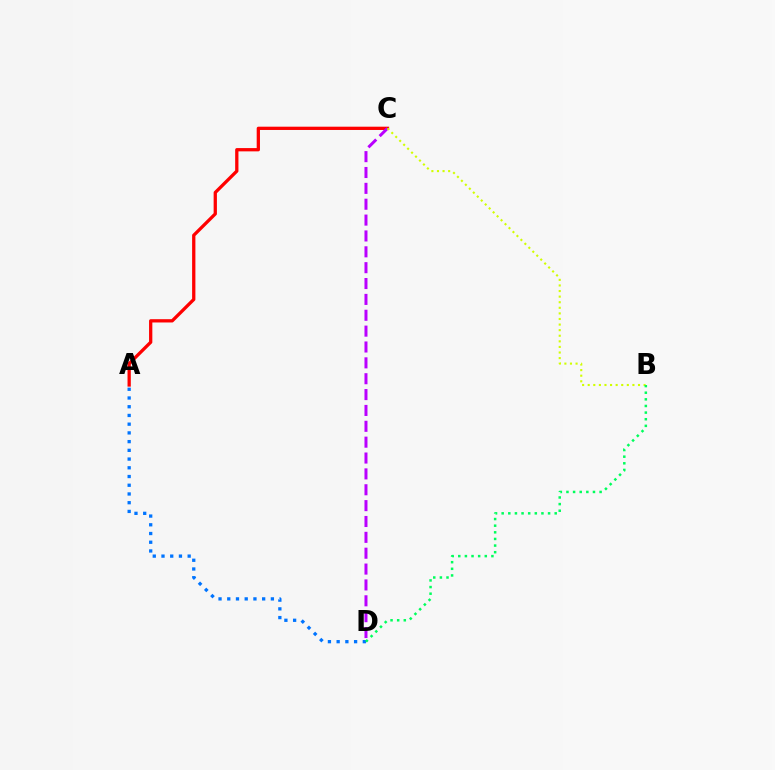{('A', 'C'): [{'color': '#ff0000', 'line_style': 'solid', 'thickness': 2.36}], ('A', 'D'): [{'color': '#0074ff', 'line_style': 'dotted', 'thickness': 2.37}], ('C', 'D'): [{'color': '#b900ff', 'line_style': 'dashed', 'thickness': 2.15}], ('B', 'C'): [{'color': '#d1ff00', 'line_style': 'dotted', 'thickness': 1.52}], ('B', 'D'): [{'color': '#00ff5c', 'line_style': 'dotted', 'thickness': 1.8}]}